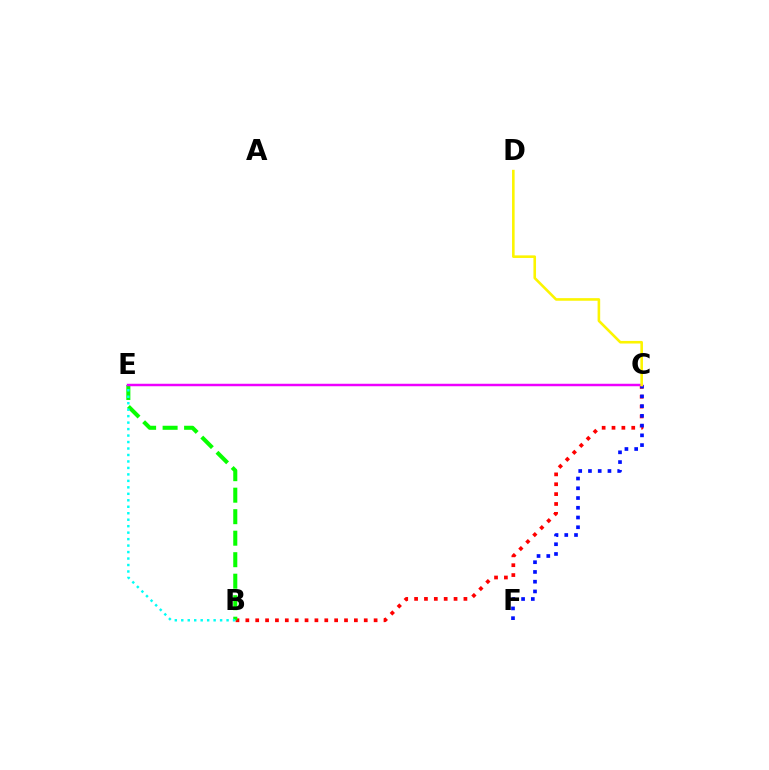{('B', 'C'): [{'color': '#ff0000', 'line_style': 'dotted', 'thickness': 2.68}], ('C', 'F'): [{'color': '#0010ff', 'line_style': 'dotted', 'thickness': 2.65}], ('B', 'E'): [{'color': '#08ff00', 'line_style': 'dashed', 'thickness': 2.92}, {'color': '#00fff6', 'line_style': 'dotted', 'thickness': 1.76}], ('C', 'E'): [{'color': '#ee00ff', 'line_style': 'solid', 'thickness': 1.78}], ('C', 'D'): [{'color': '#fcf500', 'line_style': 'solid', 'thickness': 1.87}]}